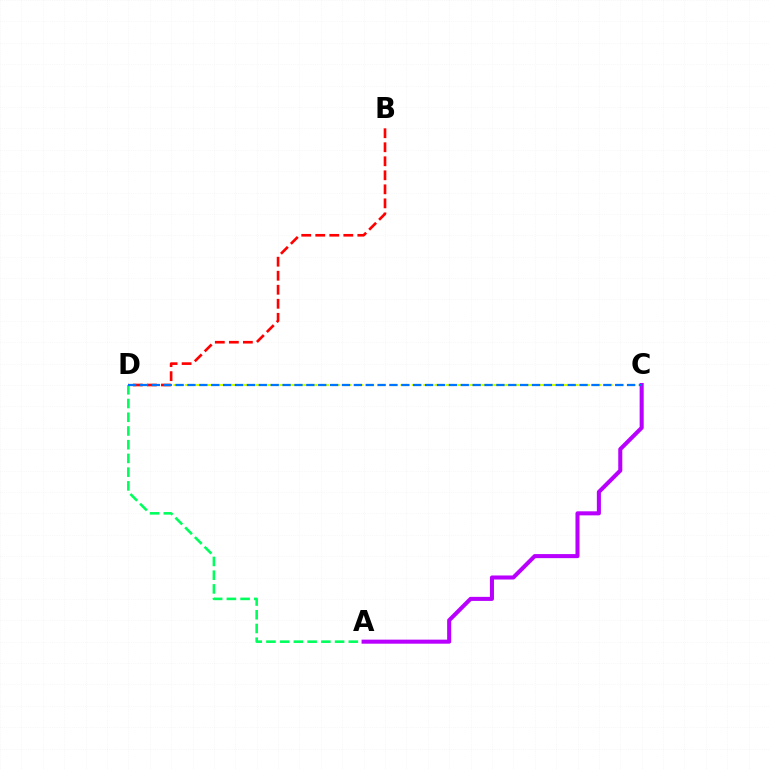{('C', 'D'): [{'color': '#d1ff00', 'line_style': 'dashed', 'thickness': 1.54}, {'color': '#0074ff', 'line_style': 'dashed', 'thickness': 1.61}], ('B', 'D'): [{'color': '#ff0000', 'line_style': 'dashed', 'thickness': 1.91}], ('A', 'D'): [{'color': '#00ff5c', 'line_style': 'dashed', 'thickness': 1.86}], ('A', 'C'): [{'color': '#b900ff', 'line_style': 'solid', 'thickness': 2.92}]}